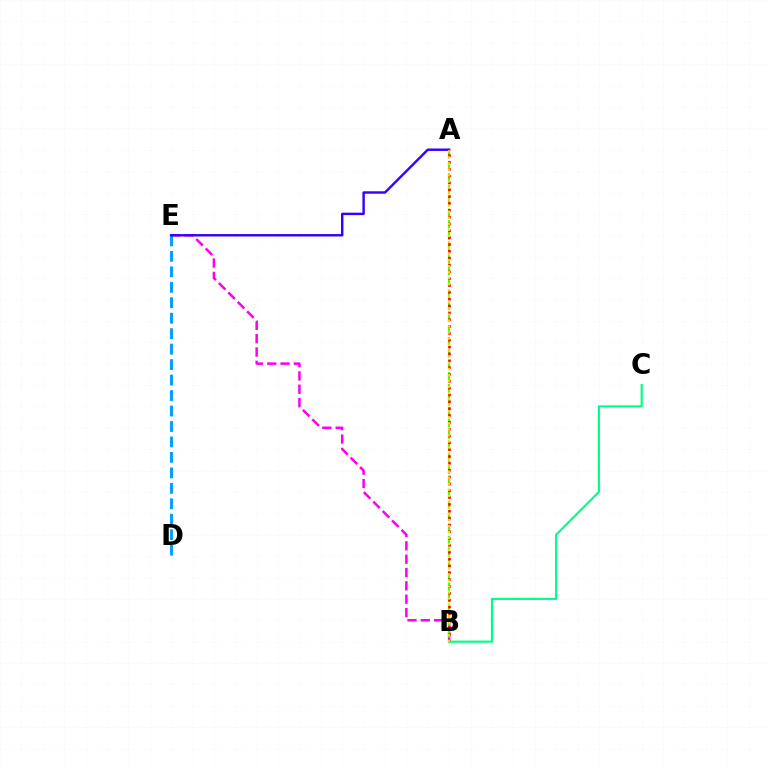{('B', 'E'): [{'color': '#ff00ed', 'line_style': 'dashed', 'thickness': 1.81}], ('A', 'B'): [{'color': '#4fff00', 'line_style': 'dashed', 'thickness': 1.59}, {'color': '#ff0000', 'line_style': 'dotted', 'thickness': 1.86}, {'color': '#ffd500', 'line_style': 'dotted', 'thickness': 1.64}], ('D', 'E'): [{'color': '#009eff', 'line_style': 'dashed', 'thickness': 2.1}], ('B', 'C'): [{'color': '#00ff86', 'line_style': 'solid', 'thickness': 1.55}], ('A', 'E'): [{'color': '#3700ff', 'line_style': 'solid', 'thickness': 1.75}]}